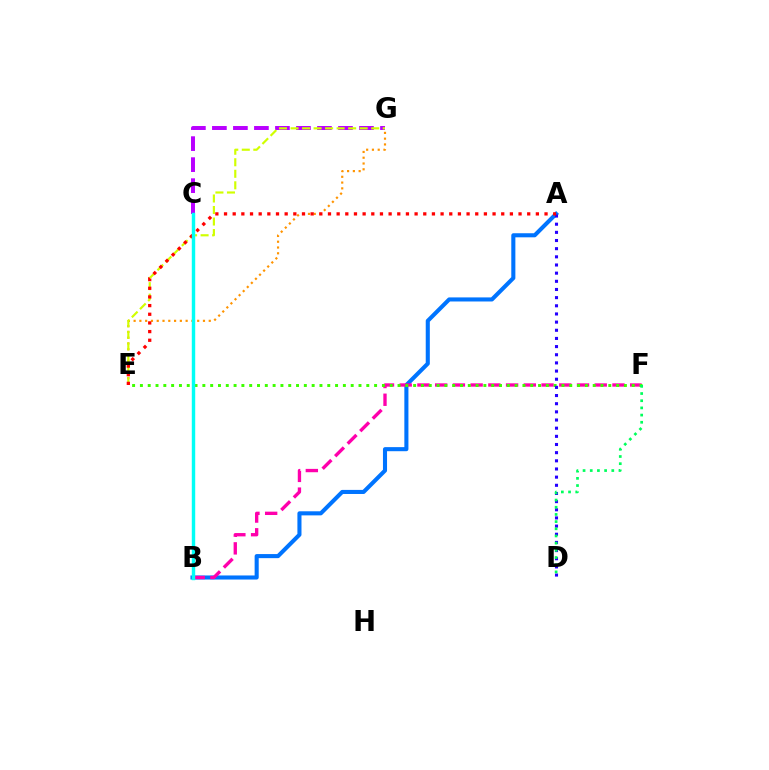{('E', 'G'): [{'color': '#ff9400', 'line_style': 'dotted', 'thickness': 1.57}, {'color': '#d1ff00', 'line_style': 'dashed', 'thickness': 1.57}], ('A', 'B'): [{'color': '#0074ff', 'line_style': 'solid', 'thickness': 2.94}], ('B', 'F'): [{'color': '#ff00ac', 'line_style': 'dashed', 'thickness': 2.41}], ('C', 'G'): [{'color': '#b900ff', 'line_style': 'dashed', 'thickness': 2.85}], ('E', 'F'): [{'color': '#3dff00', 'line_style': 'dotted', 'thickness': 2.12}], ('A', 'D'): [{'color': '#2500ff', 'line_style': 'dotted', 'thickness': 2.22}], ('A', 'E'): [{'color': '#ff0000', 'line_style': 'dotted', 'thickness': 2.35}], ('D', 'F'): [{'color': '#00ff5c', 'line_style': 'dotted', 'thickness': 1.95}], ('B', 'C'): [{'color': '#00fff6', 'line_style': 'solid', 'thickness': 2.46}]}